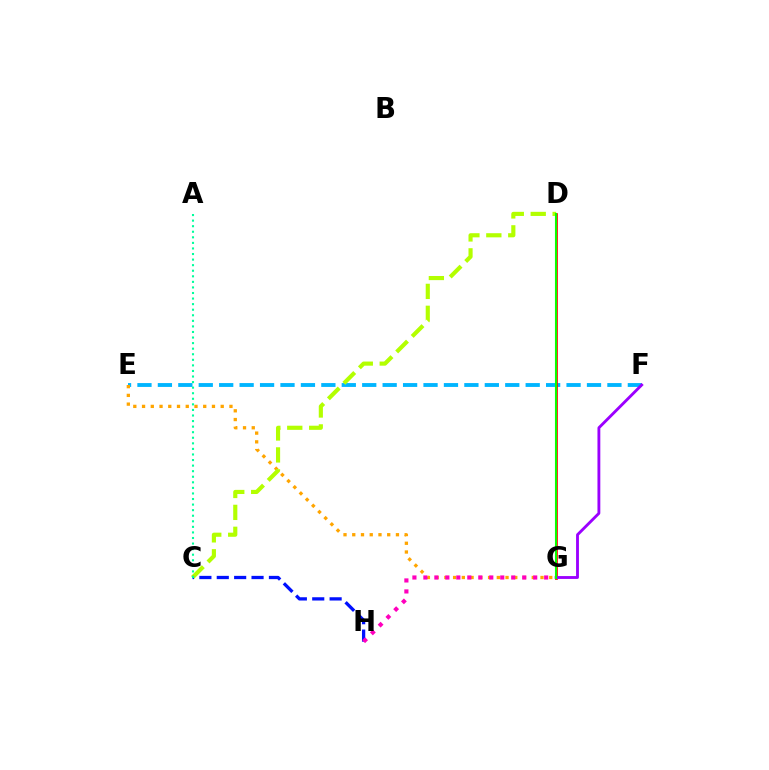{('E', 'F'): [{'color': '#00b5ff', 'line_style': 'dashed', 'thickness': 2.78}], ('E', 'G'): [{'color': '#ffa500', 'line_style': 'dotted', 'thickness': 2.37}], ('C', 'D'): [{'color': '#b3ff00', 'line_style': 'dashed', 'thickness': 2.98}], ('C', 'H'): [{'color': '#0010ff', 'line_style': 'dashed', 'thickness': 2.36}], ('A', 'C'): [{'color': '#00ff9d', 'line_style': 'dotted', 'thickness': 1.51}], ('G', 'H'): [{'color': '#ff00bd', 'line_style': 'dotted', 'thickness': 2.98}], ('D', 'G'): [{'color': '#ff0000', 'line_style': 'solid', 'thickness': 1.94}, {'color': '#08ff00', 'line_style': 'solid', 'thickness': 1.51}], ('F', 'G'): [{'color': '#9b00ff', 'line_style': 'solid', 'thickness': 2.05}]}